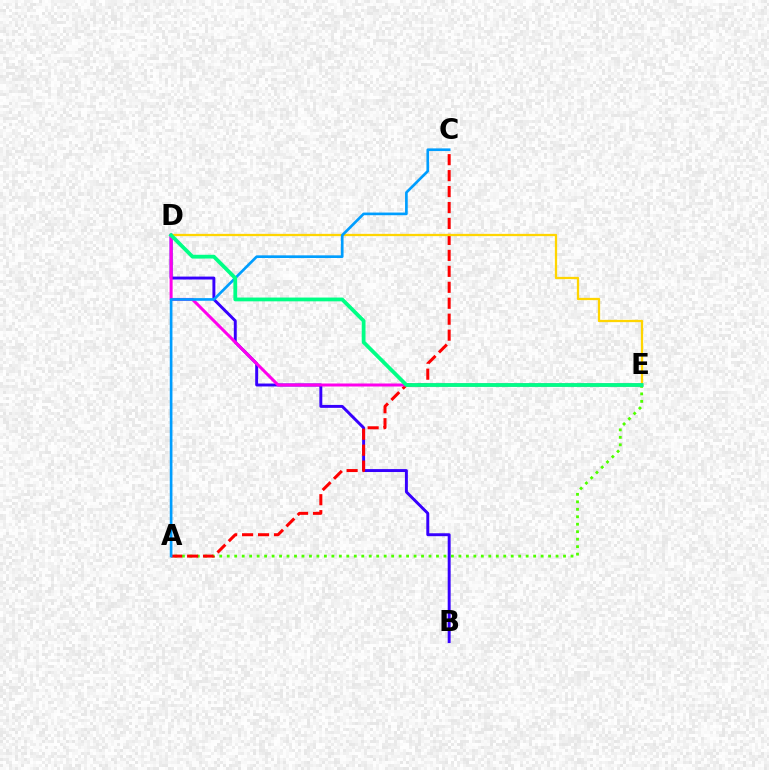{('A', 'E'): [{'color': '#4fff00', 'line_style': 'dotted', 'thickness': 2.03}], ('B', 'D'): [{'color': '#3700ff', 'line_style': 'solid', 'thickness': 2.11}], ('A', 'C'): [{'color': '#ff0000', 'line_style': 'dashed', 'thickness': 2.17}, {'color': '#009eff', 'line_style': 'solid', 'thickness': 1.92}], ('D', 'E'): [{'color': '#ffd500', 'line_style': 'solid', 'thickness': 1.64}, {'color': '#ff00ed', 'line_style': 'solid', 'thickness': 2.17}, {'color': '#00ff86', 'line_style': 'solid', 'thickness': 2.72}]}